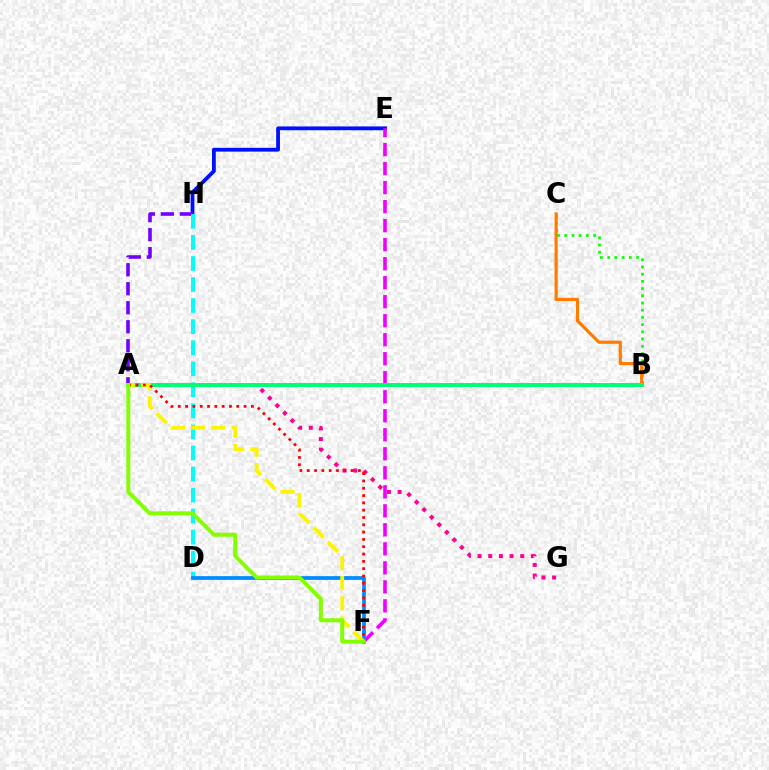{('E', 'H'): [{'color': '#0010ff', 'line_style': 'solid', 'thickness': 2.74}], ('A', 'H'): [{'color': '#7200ff', 'line_style': 'dashed', 'thickness': 2.58}], ('D', 'H'): [{'color': '#00fff6', 'line_style': 'dashed', 'thickness': 2.86}], ('B', 'C'): [{'color': '#08ff00', 'line_style': 'dotted', 'thickness': 1.96}, {'color': '#ff7c00', 'line_style': 'solid', 'thickness': 2.3}], ('A', 'G'): [{'color': '#ff0094', 'line_style': 'dotted', 'thickness': 2.9}], ('E', 'F'): [{'color': '#ee00ff', 'line_style': 'dashed', 'thickness': 2.58}], ('D', 'F'): [{'color': '#008cff', 'line_style': 'solid', 'thickness': 2.7}], ('A', 'B'): [{'color': '#00ff74', 'line_style': 'solid', 'thickness': 2.88}], ('A', 'F'): [{'color': '#fcf500', 'line_style': 'dashed', 'thickness': 2.74}, {'color': '#ff0000', 'line_style': 'dotted', 'thickness': 1.99}, {'color': '#84ff00', 'line_style': 'solid', 'thickness': 2.88}]}